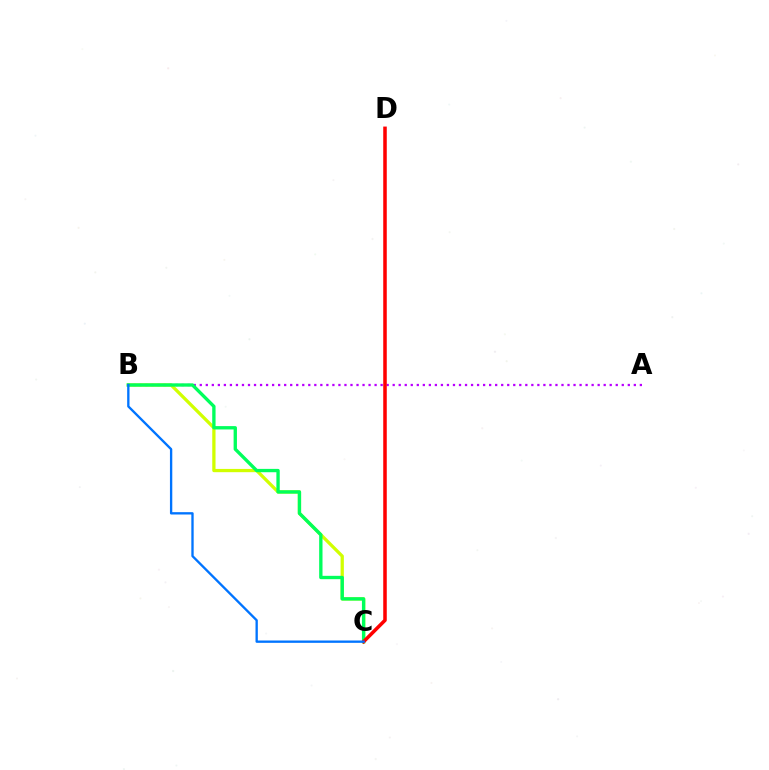{('A', 'B'): [{'color': '#b900ff', 'line_style': 'dotted', 'thickness': 1.64}], ('B', 'C'): [{'color': '#d1ff00', 'line_style': 'solid', 'thickness': 2.35}, {'color': '#00ff5c', 'line_style': 'solid', 'thickness': 2.41}, {'color': '#0074ff', 'line_style': 'solid', 'thickness': 1.68}], ('C', 'D'): [{'color': '#ff0000', 'line_style': 'solid', 'thickness': 2.54}]}